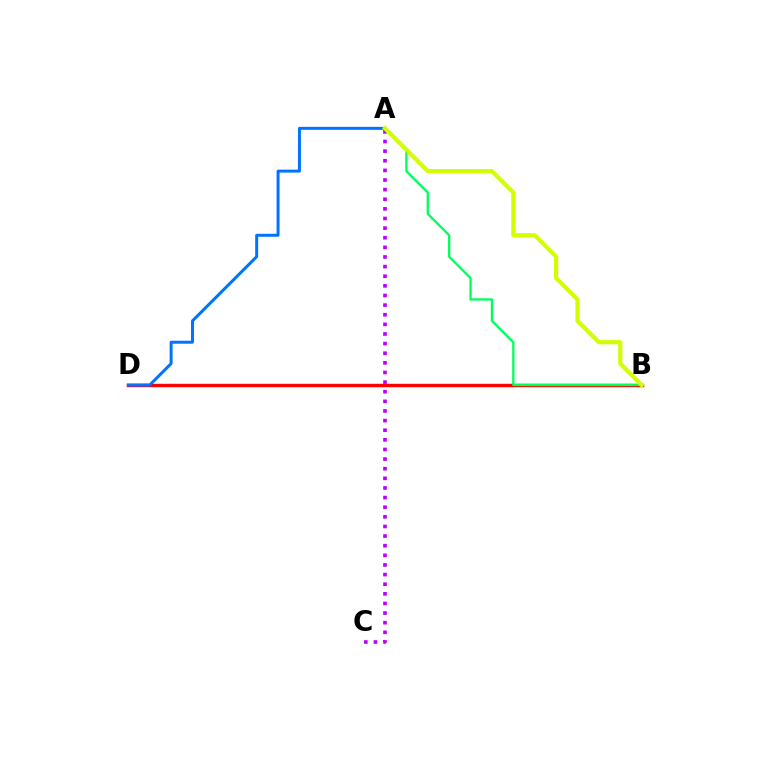{('A', 'C'): [{'color': '#b900ff', 'line_style': 'dotted', 'thickness': 2.61}], ('B', 'D'): [{'color': '#ff0000', 'line_style': 'solid', 'thickness': 2.46}], ('A', 'B'): [{'color': '#00ff5c', 'line_style': 'solid', 'thickness': 1.65}, {'color': '#d1ff00', 'line_style': 'solid', 'thickness': 3.0}], ('A', 'D'): [{'color': '#0074ff', 'line_style': 'solid', 'thickness': 2.15}]}